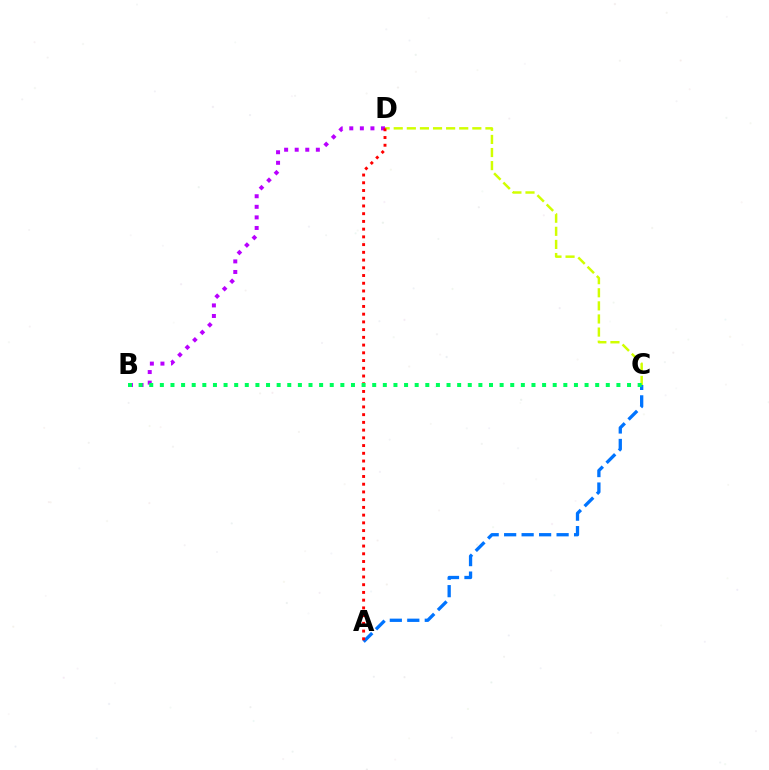{('B', 'D'): [{'color': '#b900ff', 'line_style': 'dotted', 'thickness': 2.87}], ('A', 'C'): [{'color': '#0074ff', 'line_style': 'dashed', 'thickness': 2.38}], ('C', 'D'): [{'color': '#d1ff00', 'line_style': 'dashed', 'thickness': 1.78}], ('A', 'D'): [{'color': '#ff0000', 'line_style': 'dotted', 'thickness': 2.1}], ('B', 'C'): [{'color': '#00ff5c', 'line_style': 'dotted', 'thickness': 2.88}]}